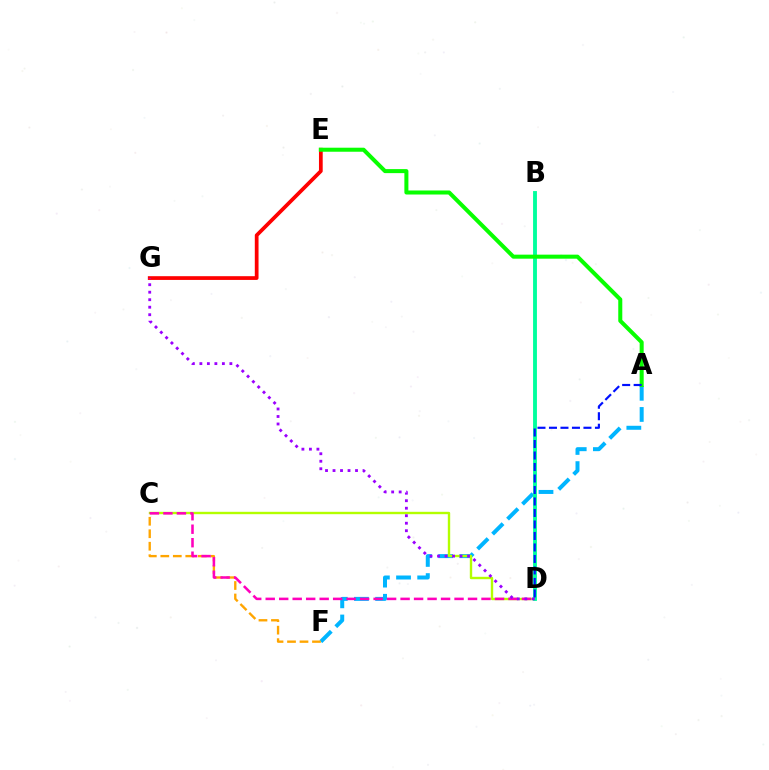{('E', 'G'): [{'color': '#ff0000', 'line_style': 'solid', 'thickness': 2.69}], ('A', 'F'): [{'color': '#00b5ff', 'line_style': 'dashed', 'thickness': 2.87}], ('C', 'F'): [{'color': '#ffa500', 'line_style': 'dashed', 'thickness': 1.7}], ('C', 'D'): [{'color': '#b3ff00', 'line_style': 'solid', 'thickness': 1.72}, {'color': '#ff00bd', 'line_style': 'dashed', 'thickness': 1.83}], ('B', 'D'): [{'color': '#00ff9d', 'line_style': 'solid', 'thickness': 2.78}], ('D', 'G'): [{'color': '#9b00ff', 'line_style': 'dotted', 'thickness': 2.04}], ('A', 'E'): [{'color': '#08ff00', 'line_style': 'solid', 'thickness': 2.9}], ('A', 'D'): [{'color': '#0010ff', 'line_style': 'dashed', 'thickness': 1.56}]}